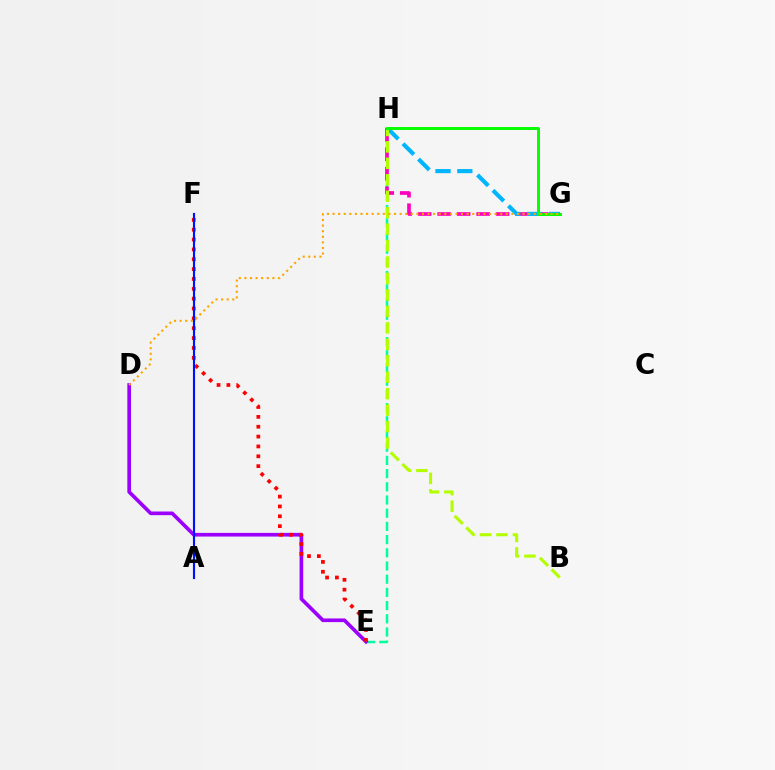{('E', 'H'): [{'color': '#00ff9d', 'line_style': 'dashed', 'thickness': 1.79}], ('G', 'H'): [{'color': '#ff00bd', 'line_style': 'dashed', 'thickness': 2.65}, {'color': '#00b5ff', 'line_style': 'dashed', 'thickness': 2.97}, {'color': '#08ff00', 'line_style': 'solid', 'thickness': 2.14}], ('D', 'E'): [{'color': '#9b00ff', 'line_style': 'solid', 'thickness': 2.64}], ('E', 'F'): [{'color': '#ff0000', 'line_style': 'dotted', 'thickness': 2.68}], ('A', 'F'): [{'color': '#0010ff', 'line_style': 'solid', 'thickness': 1.53}], ('B', 'H'): [{'color': '#b3ff00', 'line_style': 'dashed', 'thickness': 2.24}], ('D', 'G'): [{'color': '#ffa500', 'line_style': 'dotted', 'thickness': 1.52}]}